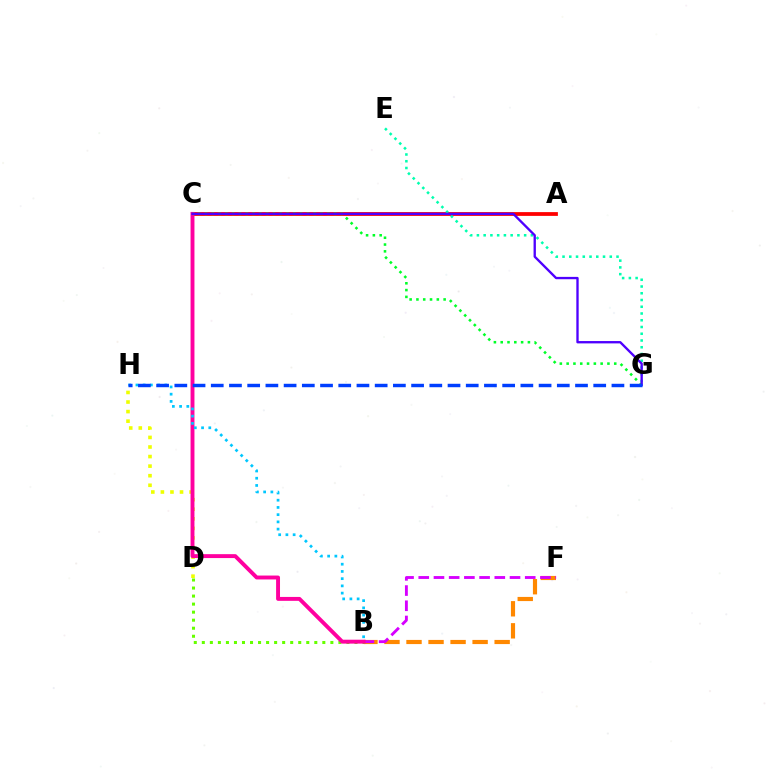{('B', 'F'): [{'color': '#ff8800', 'line_style': 'dashed', 'thickness': 2.99}, {'color': '#d600ff', 'line_style': 'dashed', 'thickness': 2.07}], ('D', 'H'): [{'color': '#eeff00', 'line_style': 'dotted', 'thickness': 2.6}], ('A', 'C'): [{'color': '#ff0000', 'line_style': 'solid', 'thickness': 2.72}], ('B', 'D'): [{'color': '#66ff00', 'line_style': 'dotted', 'thickness': 2.18}], ('B', 'C'): [{'color': '#ff00a0', 'line_style': 'solid', 'thickness': 2.81}], ('C', 'G'): [{'color': '#00ff27', 'line_style': 'dotted', 'thickness': 1.85}, {'color': '#4f00ff', 'line_style': 'solid', 'thickness': 1.69}], ('B', 'H'): [{'color': '#00c7ff', 'line_style': 'dotted', 'thickness': 1.96}], ('E', 'G'): [{'color': '#00ffaf', 'line_style': 'dotted', 'thickness': 1.83}], ('G', 'H'): [{'color': '#003fff', 'line_style': 'dashed', 'thickness': 2.47}]}